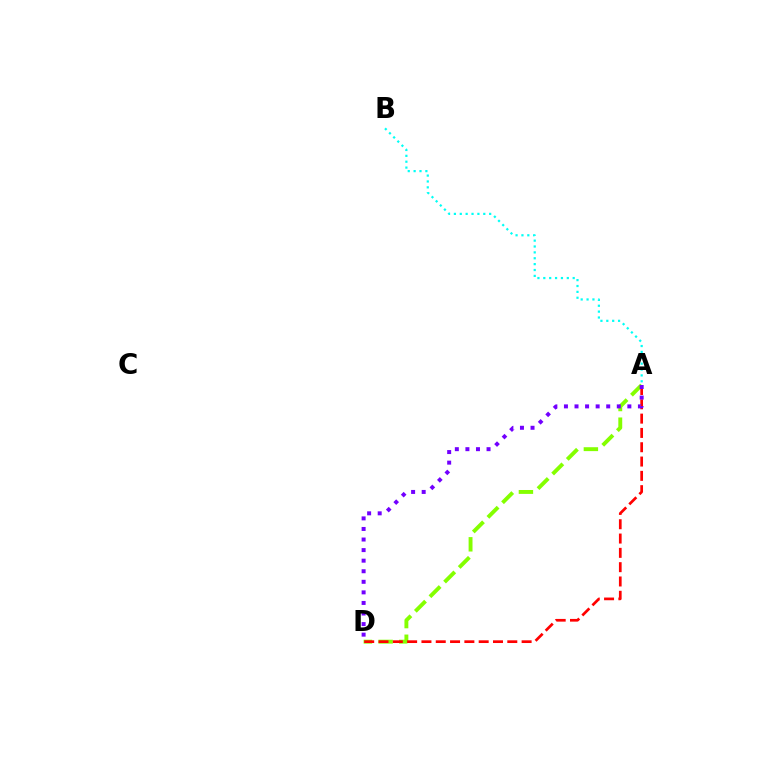{('A', 'B'): [{'color': '#00fff6', 'line_style': 'dotted', 'thickness': 1.6}], ('A', 'D'): [{'color': '#84ff00', 'line_style': 'dashed', 'thickness': 2.81}, {'color': '#ff0000', 'line_style': 'dashed', 'thickness': 1.94}, {'color': '#7200ff', 'line_style': 'dotted', 'thickness': 2.87}]}